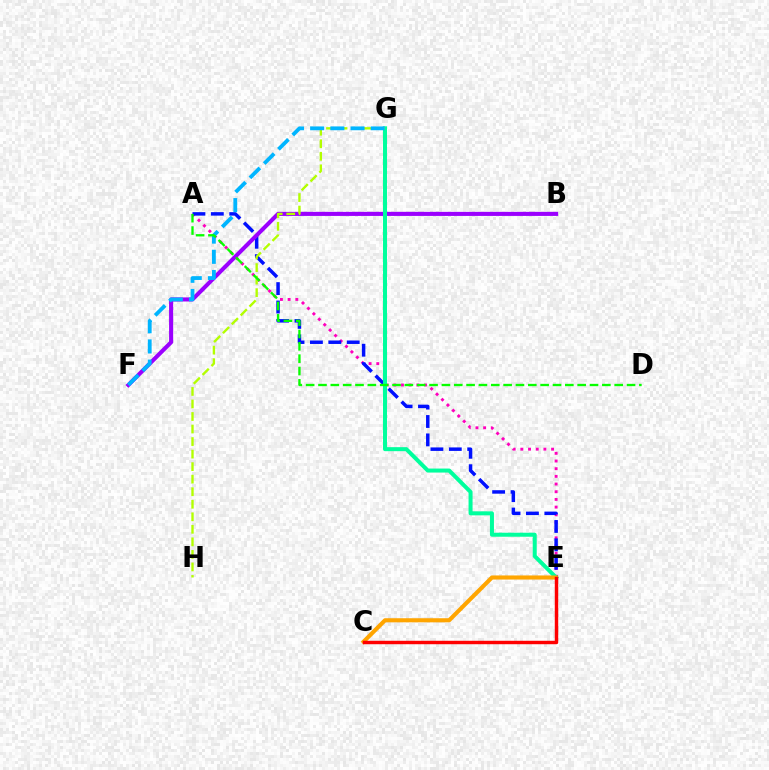{('A', 'E'): [{'color': '#ff00bd', 'line_style': 'dotted', 'thickness': 2.09}, {'color': '#0010ff', 'line_style': 'dashed', 'thickness': 2.5}], ('B', 'F'): [{'color': '#9b00ff', 'line_style': 'solid', 'thickness': 2.93}], ('E', 'G'): [{'color': '#00ff9d', 'line_style': 'solid', 'thickness': 2.89}], ('G', 'H'): [{'color': '#b3ff00', 'line_style': 'dashed', 'thickness': 1.7}], ('F', 'G'): [{'color': '#00b5ff', 'line_style': 'dashed', 'thickness': 2.74}], ('C', 'E'): [{'color': '#ffa500', 'line_style': 'solid', 'thickness': 2.95}, {'color': '#ff0000', 'line_style': 'solid', 'thickness': 2.47}], ('A', 'D'): [{'color': '#08ff00', 'line_style': 'dashed', 'thickness': 1.68}]}